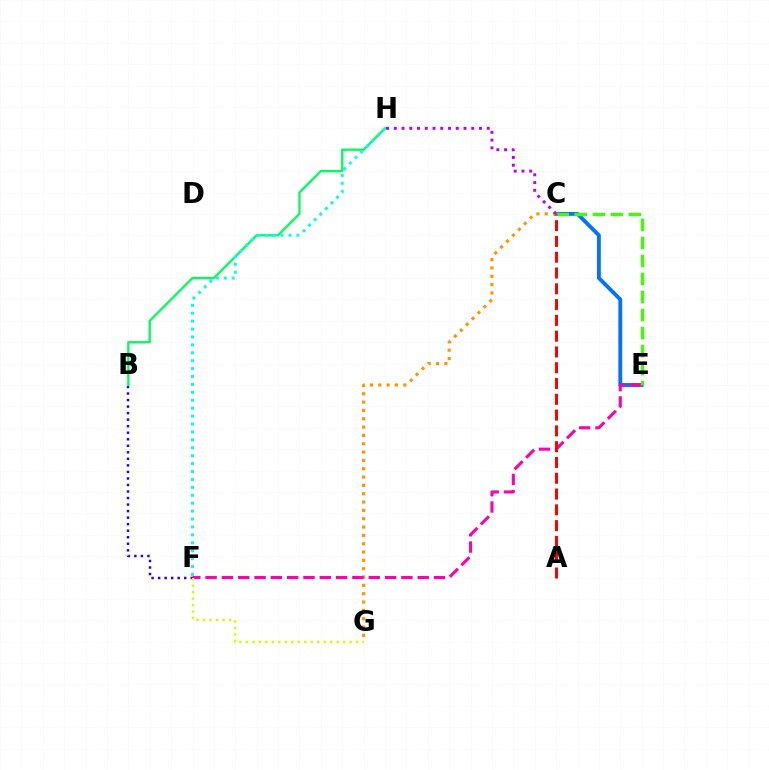{('B', 'F'): [{'color': '#2500ff', 'line_style': 'dotted', 'thickness': 1.77}], ('C', 'E'): [{'color': '#0074ff', 'line_style': 'solid', 'thickness': 2.8}, {'color': '#3dff00', 'line_style': 'dashed', 'thickness': 2.45}], ('B', 'H'): [{'color': '#00ff5c', 'line_style': 'solid', 'thickness': 1.68}], ('C', 'G'): [{'color': '#ff9400', 'line_style': 'dotted', 'thickness': 2.26}], ('F', 'H'): [{'color': '#00fff6', 'line_style': 'dotted', 'thickness': 2.15}], ('C', 'H'): [{'color': '#b900ff', 'line_style': 'dotted', 'thickness': 2.1}], ('E', 'F'): [{'color': '#ff00ac', 'line_style': 'dashed', 'thickness': 2.22}], ('F', 'G'): [{'color': '#d1ff00', 'line_style': 'dotted', 'thickness': 1.76}], ('A', 'C'): [{'color': '#ff0000', 'line_style': 'dashed', 'thickness': 2.14}]}